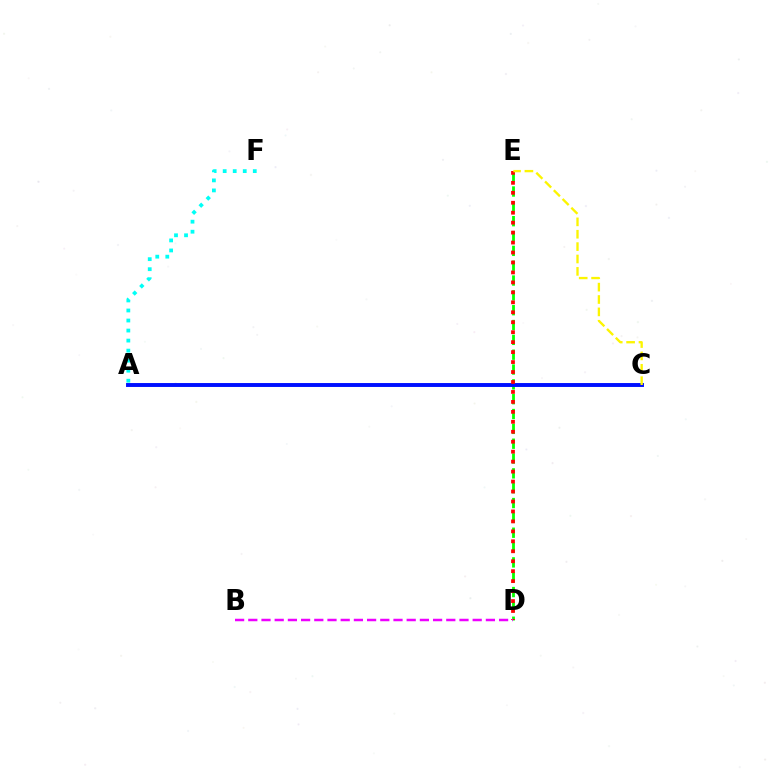{('D', 'E'): [{'color': '#08ff00', 'line_style': 'dashed', 'thickness': 2.02}, {'color': '#ff0000', 'line_style': 'dotted', 'thickness': 2.71}], ('A', 'C'): [{'color': '#0010ff', 'line_style': 'solid', 'thickness': 2.82}], ('C', 'E'): [{'color': '#fcf500', 'line_style': 'dashed', 'thickness': 1.68}], ('A', 'F'): [{'color': '#00fff6', 'line_style': 'dotted', 'thickness': 2.73}], ('B', 'D'): [{'color': '#ee00ff', 'line_style': 'dashed', 'thickness': 1.79}]}